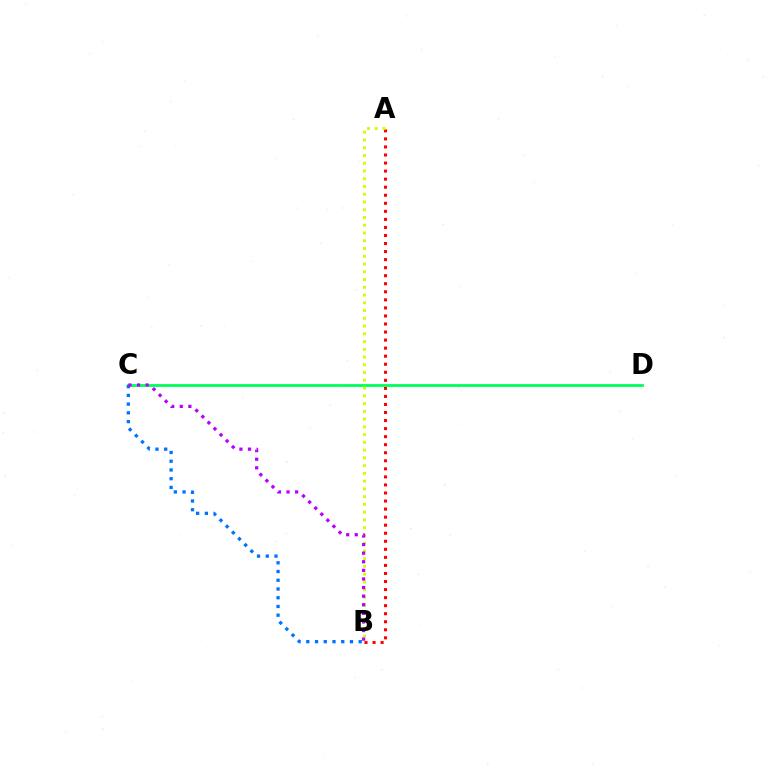{('A', 'B'): [{'color': '#ff0000', 'line_style': 'dotted', 'thickness': 2.19}, {'color': '#d1ff00', 'line_style': 'dotted', 'thickness': 2.11}], ('C', 'D'): [{'color': '#00ff5c', 'line_style': 'solid', 'thickness': 2.01}], ('B', 'C'): [{'color': '#0074ff', 'line_style': 'dotted', 'thickness': 2.37}, {'color': '#b900ff', 'line_style': 'dotted', 'thickness': 2.34}]}